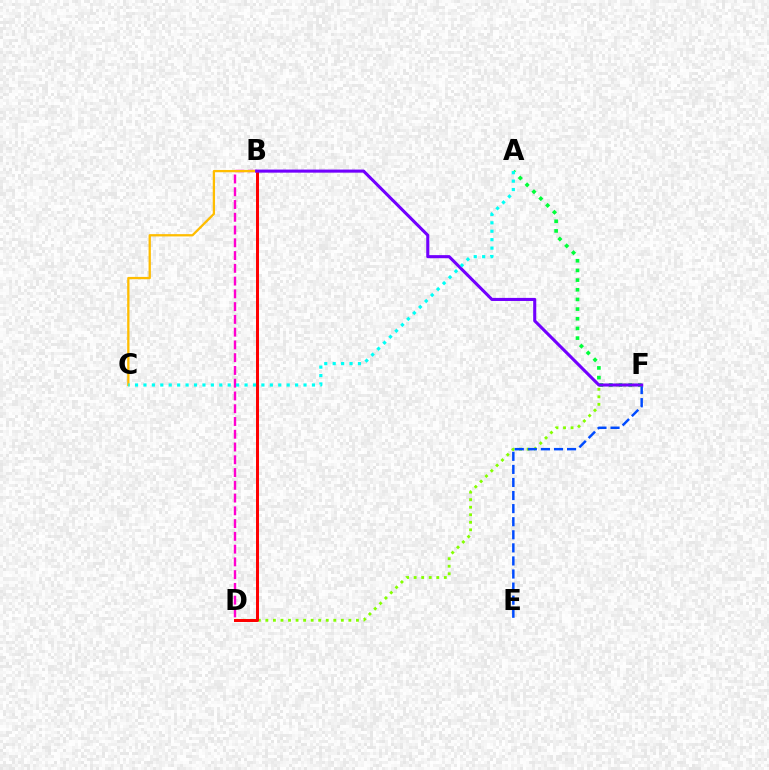{('D', 'F'): [{'color': '#84ff00', 'line_style': 'dotted', 'thickness': 2.05}], ('E', 'F'): [{'color': '#004bff', 'line_style': 'dashed', 'thickness': 1.78}], ('B', 'D'): [{'color': '#ff00cf', 'line_style': 'dashed', 'thickness': 1.73}, {'color': '#ff0000', 'line_style': 'solid', 'thickness': 2.14}], ('A', 'F'): [{'color': '#00ff39', 'line_style': 'dotted', 'thickness': 2.63}], ('B', 'C'): [{'color': '#ffbd00', 'line_style': 'solid', 'thickness': 1.65}], ('B', 'F'): [{'color': '#7200ff', 'line_style': 'solid', 'thickness': 2.22}], ('A', 'C'): [{'color': '#00fff6', 'line_style': 'dotted', 'thickness': 2.29}]}